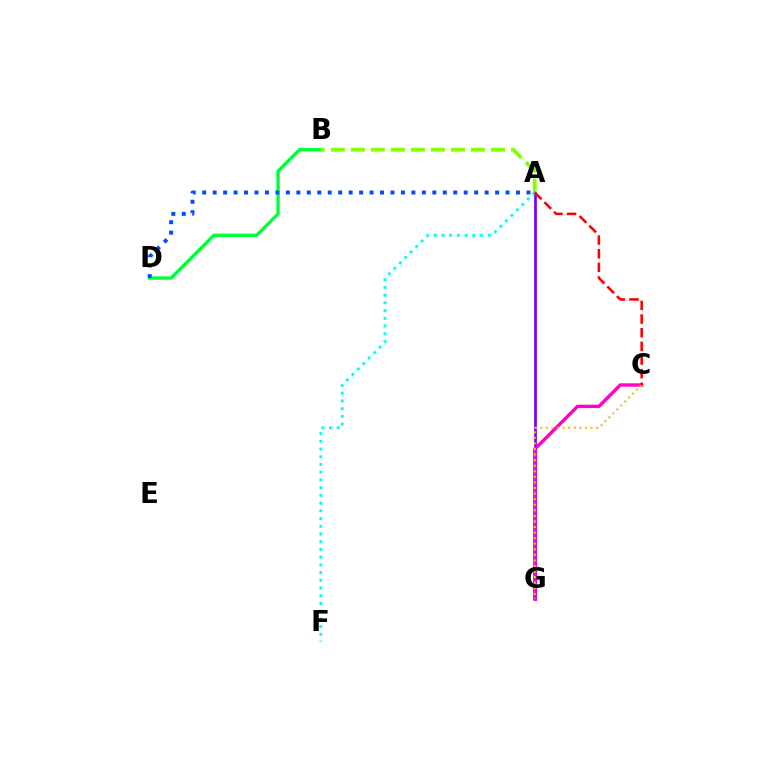{('B', 'D'): [{'color': '#00ff39', 'line_style': 'solid', 'thickness': 2.42}], ('A', 'G'): [{'color': '#7200ff', 'line_style': 'solid', 'thickness': 1.94}], ('C', 'G'): [{'color': '#ff00cf', 'line_style': 'solid', 'thickness': 2.44}, {'color': '#ffbd00', 'line_style': 'dotted', 'thickness': 1.51}], ('A', 'F'): [{'color': '#00fff6', 'line_style': 'dotted', 'thickness': 2.1}], ('A', 'D'): [{'color': '#004bff', 'line_style': 'dotted', 'thickness': 2.84}], ('A', 'B'): [{'color': '#84ff00', 'line_style': 'dashed', 'thickness': 2.72}], ('A', 'C'): [{'color': '#ff0000', 'line_style': 'dashed', 'thickness': 1.85}]}